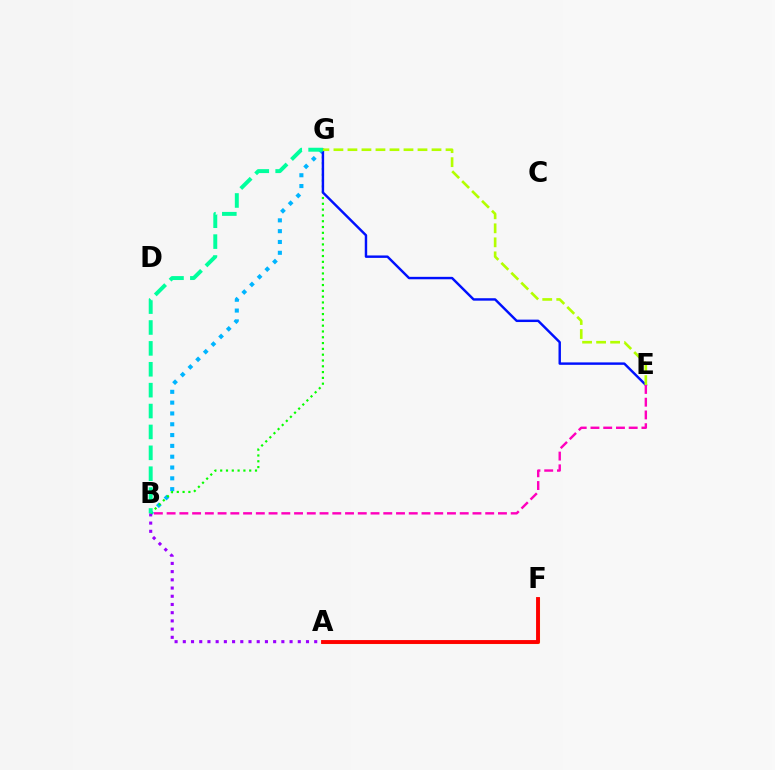{('B', 'G'): [{'color': '#00b5ff', 'line_style': 'dotted', 'thickness': 2.94}, {'color': '#08ff00', 'line_style': 'dotted', 'thickness': 1.58}, {'color': '#00ff9d', 'line_style': 'dashed', 'thickness': 2.84}], ('A', 'F'): [{'color': '#ffa500', 'line_style': 'solid', 'thickness': 2.23}, {'color': '#ff0000', 'line_style': 'solid', 'thickness': 2.78}], ('A', 'B'): [{'color': '#9b00ff', 'line_style': 'dotted', 'thickness': 2.23}], ('E', 'G'): [{'color': '#0010ff', 'line_style': 'solid', 'thickness': 1.75}, {'color': '#b3ff00', 'line_style': 'dashed', 'thickness': 1.9}], ('B', 'E'): [{'color': '#ff00bd', 'line_style': 'dashed', 'thickness': 1.73}]}